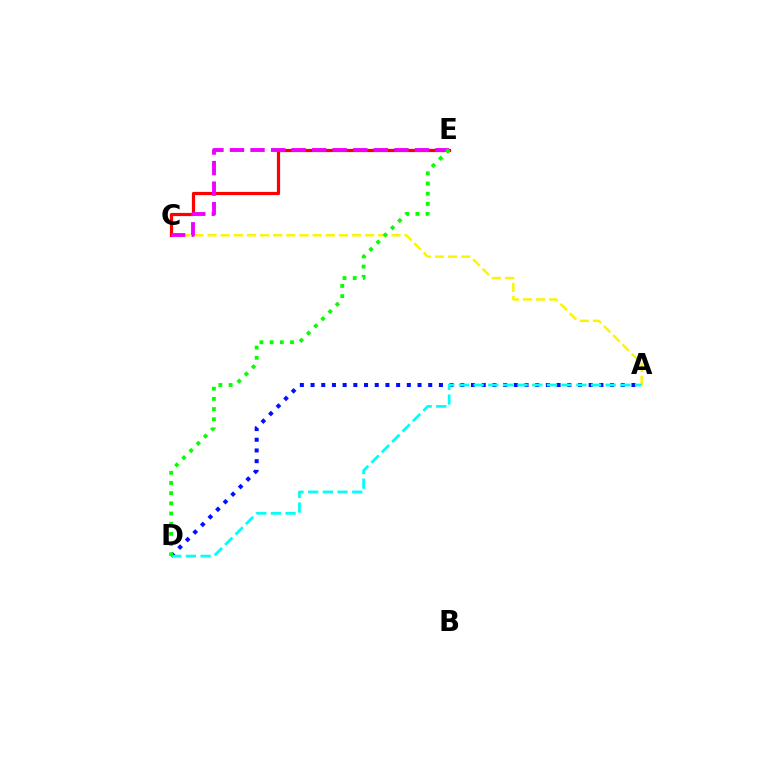{('A', 'C'): [{'color': '#fcf500', 'line_style': 'dashed', 'thickness': 1.78}], ('C', 'E'): [{'color': '#ff0000', 'line_style': 'solid', 'thickness': 2.3}, {'color': '#ee00ff', 'line_style': 'dashed', 'thickness': 2.79}], ('A', 'D'): [{'color': '#0010ff', 'line_style': 'dotted', 'thickness': 2.91}, {'color': '#00fff6', 'line_style': 'dashed', 'thickness': 1.99}], ('D', 'E'): [{'color': '#08ff00', 'line_style': 'dotted', 'thickness': 2.77}]}